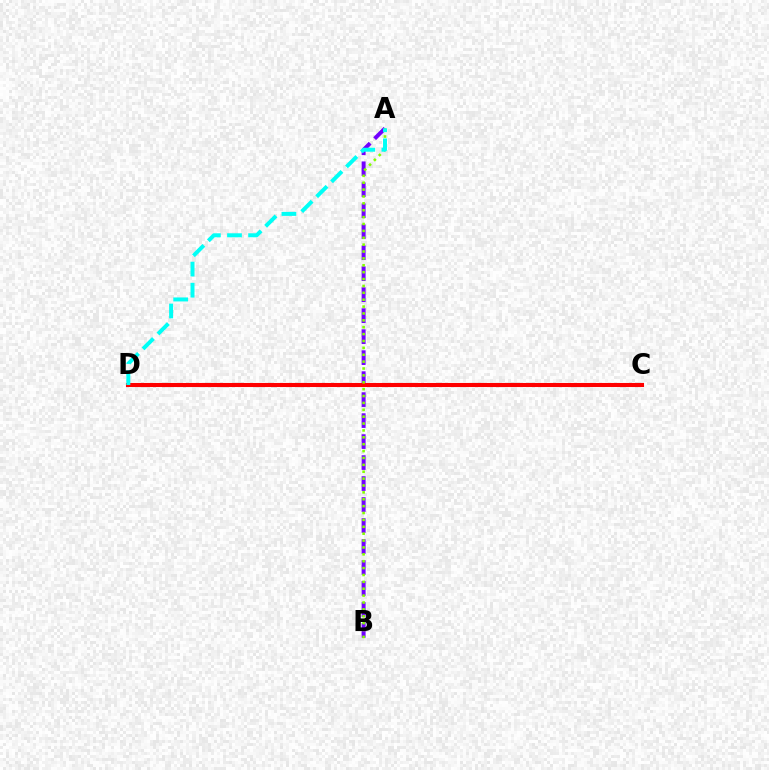{('A', 'B'): [{'color': '#7200ff', 'line_style': 'dashed', 'thickness': 2.85}, {'color': '#84ff00', 'line_style': 'dotted', 'thickness': 1.87}], ('C', 'D'): [{'color': '#ff0000', 'line_style': 'solid', 'thickness': 2.94}], ('A', 'D'): [{'color': '#00fff6', 'line_style': 'dashed', 'thickness': 2.87}]}